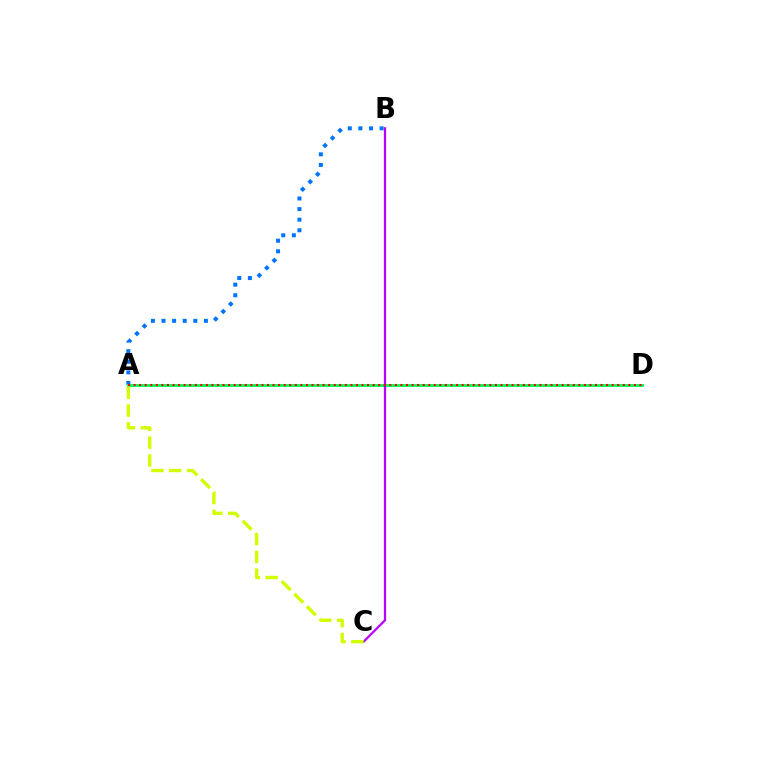{('A', 'B'): [{'color': '#0074ff', 'line_style': 'dotted', 'thickness': 2.88}], ('A', 'D'): [{'color': '#00ff5c', 'line_style': 'solid', 'thickness': 2.11}, {'color': '#ff0000', 'line_style': 'dotted', 'thickness': 1.51}], ('B', 'C'): [{'color': '#b900ff', 'line_style': 'solid', 'thickness': 1.62}], ('A', 'C'): [{'color': '#d1ff00', 'line_style': 'dashed', 'thickness': 2.42}]}